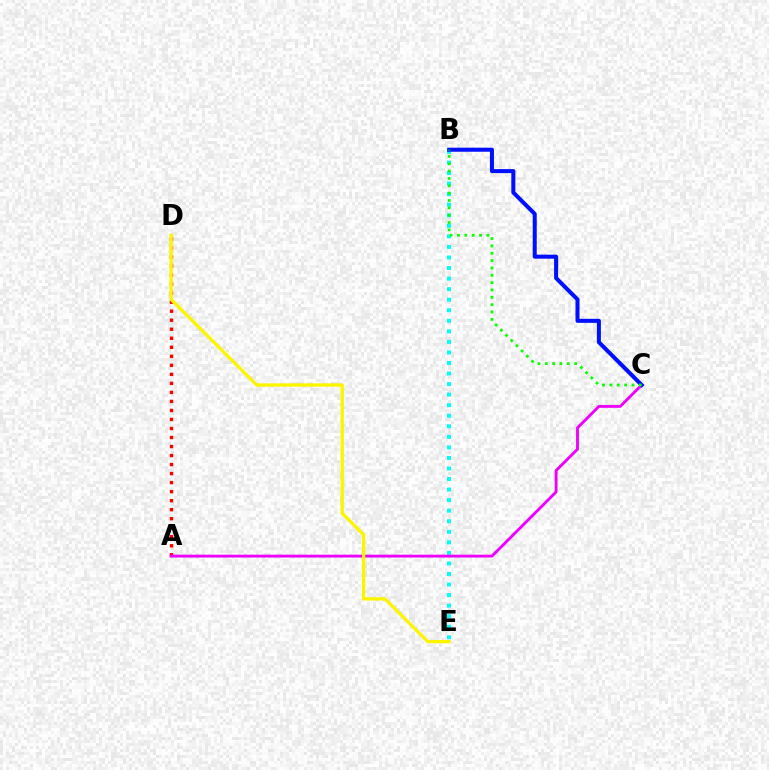{('A', 'D'): [{'color': '#ff0000', 'line_style': 'dotted', 'thickness': 2.45}], ('B', 'E'): [{'color': '#00fff6', 'line_style': 'dotted', 'thickness': 2.87}], ('A', 'C'): [{'color': '#ee00ff', 'line_style': 'solid', 'thickness': 2.06}], ('D', 'E'): [{'color': '#fcf500', 'line_style': 'solid', 'thickness': 2.39}], ('B', 'C'): [{'color': '#0010ff', 'line_style': 'solid', 'thickness': 2.91}, {'color': '#08ff00', 'line_style': 'dotted', 'thickness': 2.0}]}